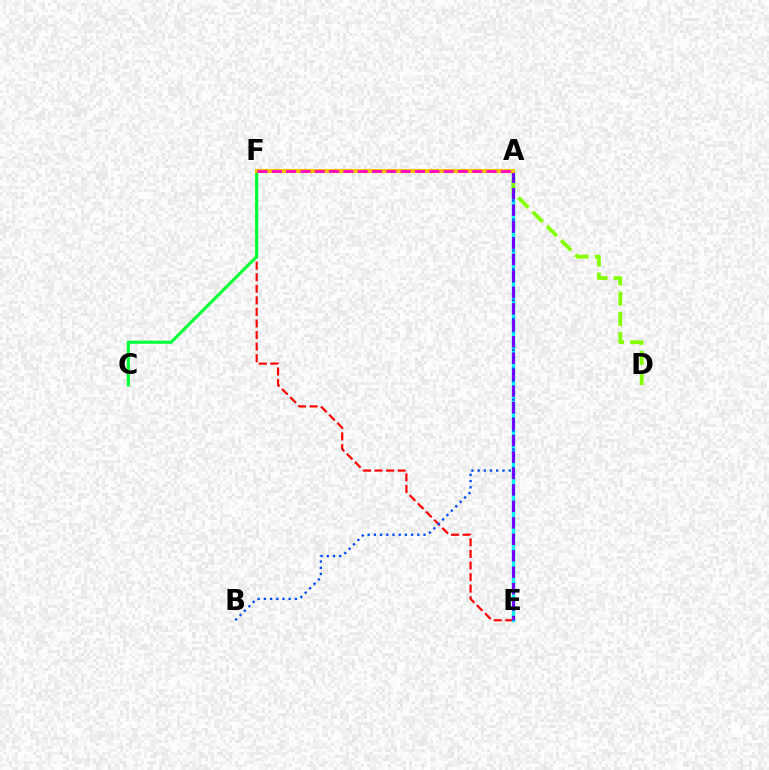{('E', 'F'): [{'color': '#ff0000', 'line_style': 'dashed', 'thickness': 1.57}], ('C', 'F'): [{'color': '#00ff39', 'line_style': 'solid', 'thickness': 2.26}], ('A', 'E'): [{'color': '#00fff6', 'line_style': 'solid', 'thickness': 2.48}, {'color': '#7200ff', 'line_style': 'dashed', 'thickness': 2.24}], ('A', 'B'): [{'color': '#004bff', 'line_style': 'dotted', 'thickness': 1.69}], ('A', 'D'): [{'color': '#84ff00', 'line_style': 'dashed', 'thickness': 2.74}], ('A', 'F'): [{'color': '#ffbd00', 'line_style': 'solid', 'thickness': 2.92}, {'color': '#ff00cf', 'line_style': 'dashed', 'thickness': 1.94}]}